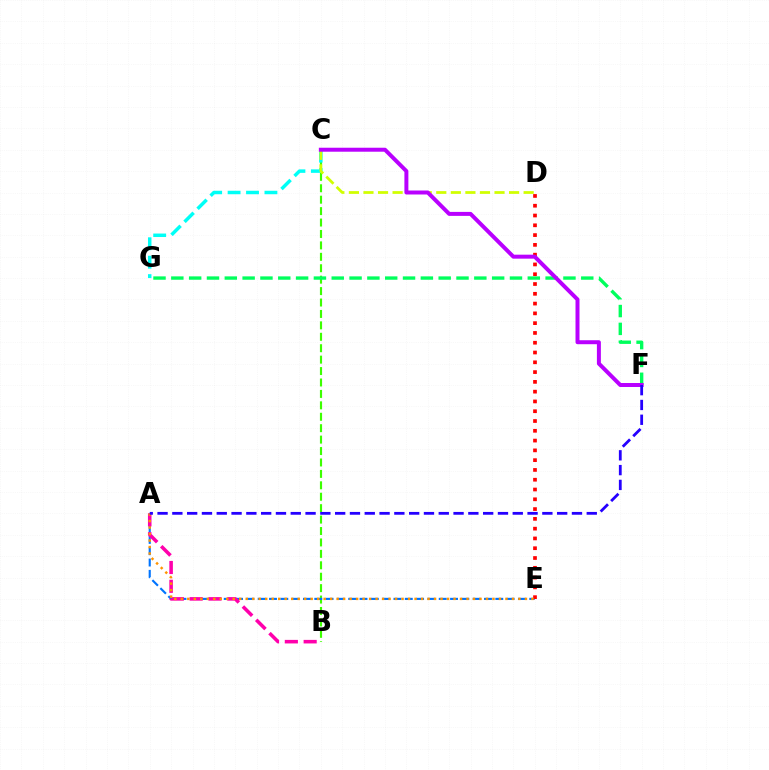{('B', 'C'): [{'color': '#3dff00', 'line_style': 'dashed', 'thickness': 1.55}], ('C', 'G'): [{'color': '#00fff6', 'line_style': 'dashed', 'thickness': 2.5}], ('A', 'E'): [{'color': '#0074ff', 'line_style': 'dashed', 'thickness': 1.54}, {'color': '#ff9400', 'line_style': 'dotted', 'thickness': 1.76}], ('D', 'E'): [{'color': '#ff0000', 'line_style': 'dotted', 'thickness': 2.66}], ('F', 'G'): [{'color': '#00ff5c', 'line_style': 'dashed', 'thickness': 2.42}], ('A', 'B'): [{'color': '#ff00ac', 'line_style': 'dashed', 'thickness': 2.56}], ('C', 'D'): [{'color': '#d1ff00', 'line_style': 'dashed', 'thickness': 1.98}], ('C', 'F'): [{'color': '#b900ff', 'line_style': 'solid', 'thickness': 2.87}], ('A', 'F'): [{'color': '#2500ff', 'line_style': 'dashed', 'thickness': 2.01}]}